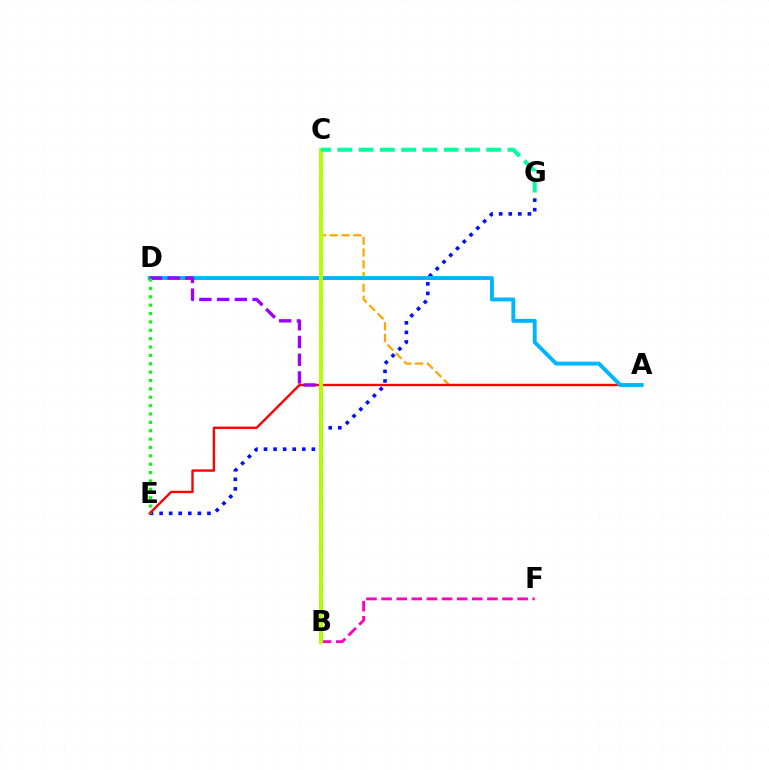{('A', 'C'): [{'color': '#ffa500', 'line_style': 'dashed', 'thickness': 1.6}], ('E', 'G'): [{'color': '#0010ff', 'line_style': 'dotted', 'thickness': 2.6}], ('A', 'E'): [{'color': '#ff0000', 'line_style': 'solid', 'thickness': 1.7}], ('A', 'D'): [{'color': '#00b5ff', 'line_style': 'solid', 'thickness': 2.81}], ('B', 'F'): [{'color': '#ff00bd', 'line_style': 'dashed', 'thickness': 2.05}], ('B', 'D'): [{'color': '#9b00ff', 'line_style': 'dashed', 'thickness': 2.41}], ('B', 'C'): [{'color': '#b3ff00', 'line_style': 'solid', 'thickness': 2.81}], ('D', 'E'): [{'color': '#08ff00', 'line_style': 'dotted', 'thickness': 2.27}], ('C', 'G'): [{'color': '#00ff9d', 'line_style': 'dashed', 'thickness': 2.89}]}